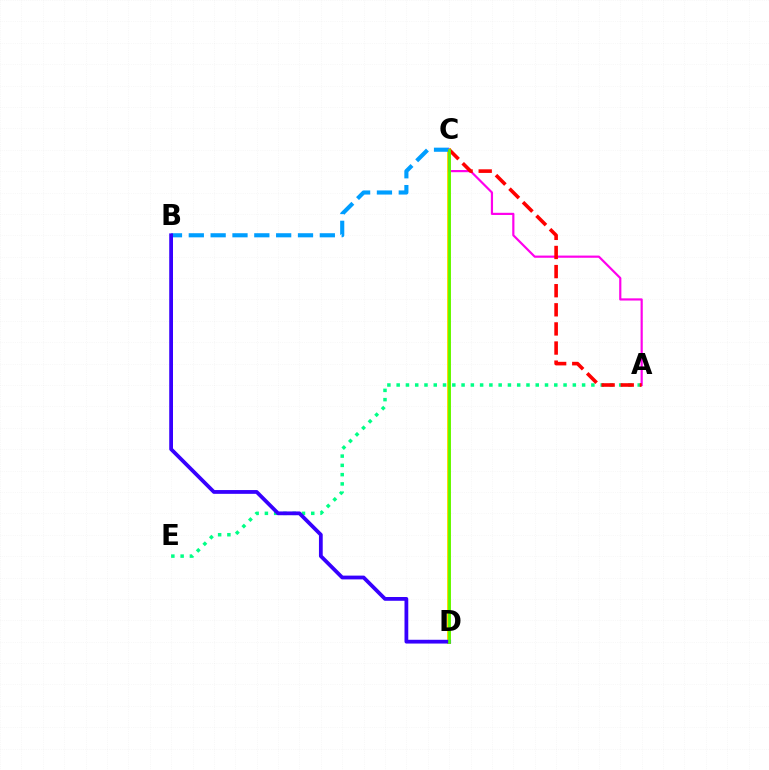{('C', 'D'): [{'color': '#ffd500', 'line_style': 'solid', 'thickness': 2.83}, {'color': '#4fff00', 'line_style': 'solid', 'thickness': 1.95}], ('B', 'C'): [{'color': '#009eff', 'line_style': 'dashed', 'thickness': 2.97}], ('A', 'E'): [{'color': '#00ff86', 'line_style': 'dotted', 'thickness': 2.52}], ('B', 'D'): [{'color': '#3700ff', 'line_style': 'solid', 'thickness': 2.72}], ('A', 'C'): [{'color': '#ff00ed', 'line_style': 'solid', 'thickness': 1.57}, {'color': '#ff0000', 'line_style': 'dashed', 'thickness': 2.6}]}